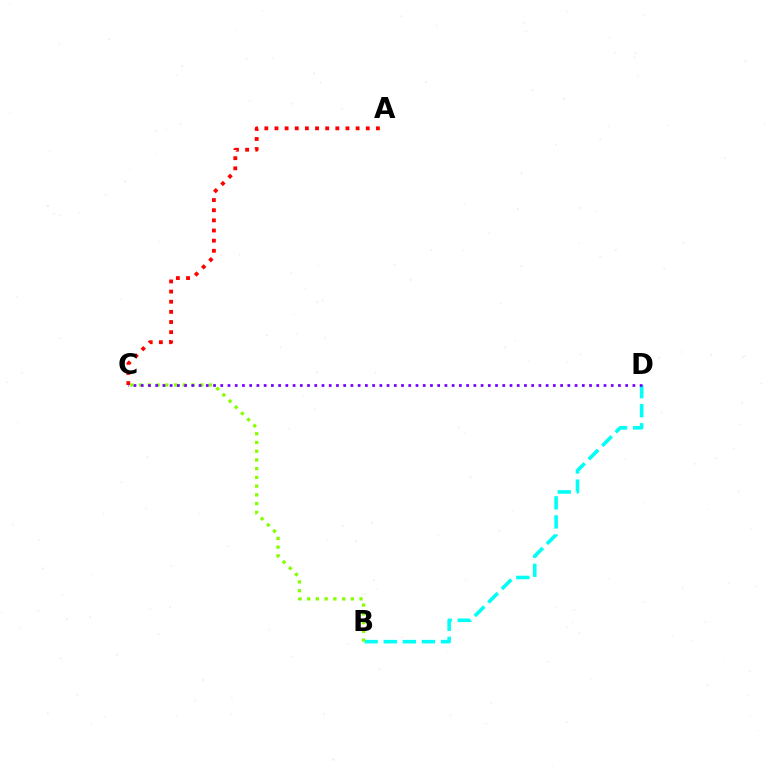{('B', 'D'): [{'color': '#00fff6', 'line_style': 'dashed', 'thickness': 2.59}], ('A', 'C'): [{'color': '#ff0000', 'line_style': 'dotted', 'thickness': 2.76}], ('B', 'C'): [{'color': '#84ff00', 'line_style': 'dotted', 'thickness': 2.37}], ('C', 'D'): [{'color': '#7200ff', 'line_style': 'dotted', 'thickness': 1.96}]}